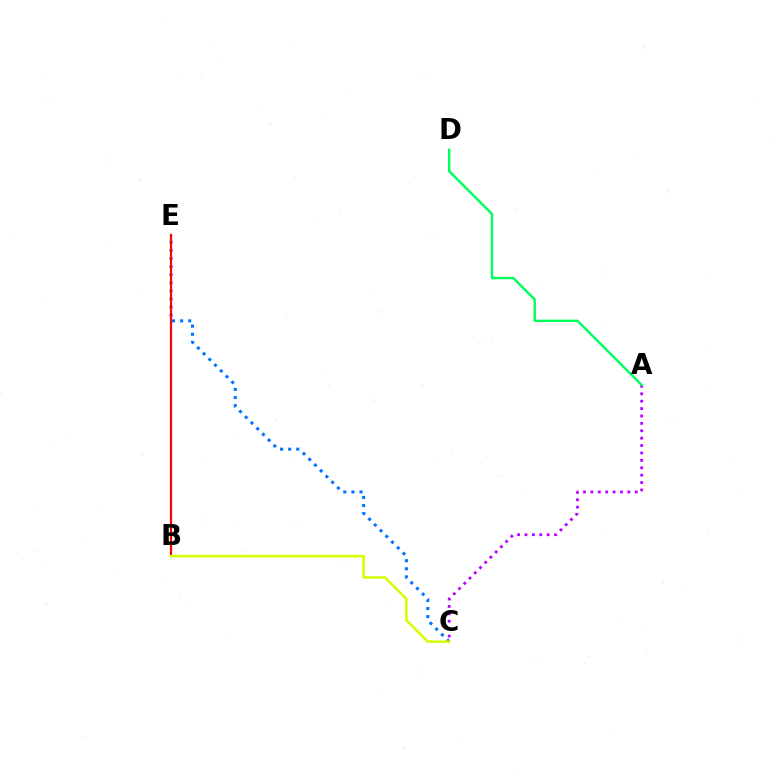{('A', 'C'): [{'color': '#b900ff', 'line_style': 'dotted', 'thickness': 2.01}], ('C', 'E'): [{'color': '#0074ff', 'line_style': 'dotted', 'thickness': 2.2}], ('B', 'E'): [{'color': '#ff0000', 'line_style': 'solid', 'thickness': 1.57}], ('B', 'C'): [{'color': '#d1ff00', 'line_style': 'solid', 'thickness': 1.83}], ('A', 'D'): [{'color': '#00ff5c', 'line_style': 'solid', 'thickness': 1.74}]}